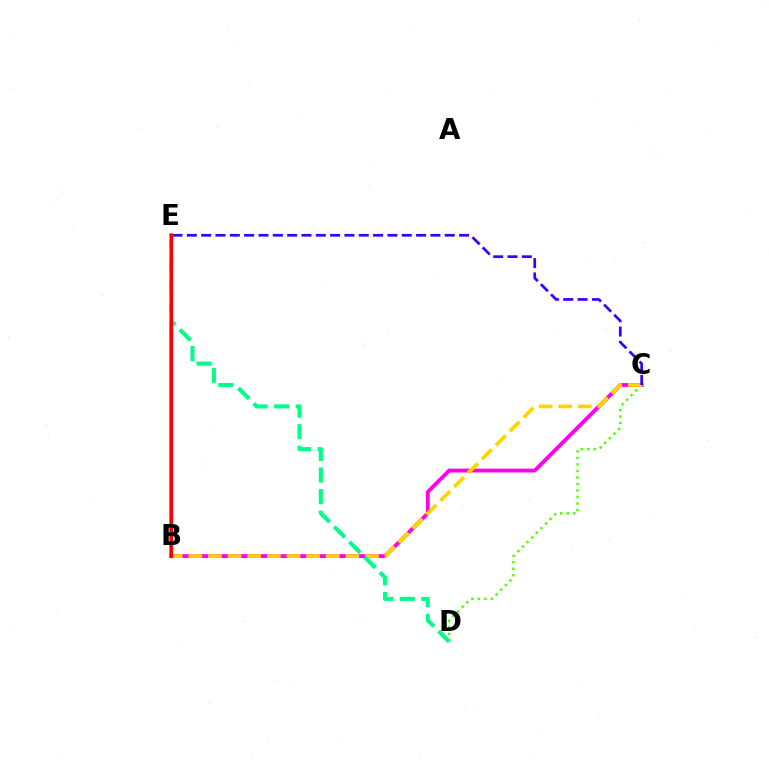{('B', 'C'): [{'color': '#ff00ed', 'line_style': 'solid', 'thickness': 2.77}, {'color': '#ffd500', 'line_style': 'dashed', 'thickness': 2.67}], ('C', 'D'): [{'color': '#4fff00', 'line_style': 'dotted', 'thickness': 1.77}], ('B', 'E'): [{'color': '#009eff', 'line_style': 'solid', 'thickness': 2.62}, {'color': '#ff0000', 'line_style': 'solid', 'thickness': 2.25}], ('D', 'E'): [{'color': '#00ff86', 'line_style': 'dashed', 'thickness': 2.93}], ('C', 'E'): [{'color': '#3700ff', 'line_style': 'dashed', 'thickness': 1.95}]}